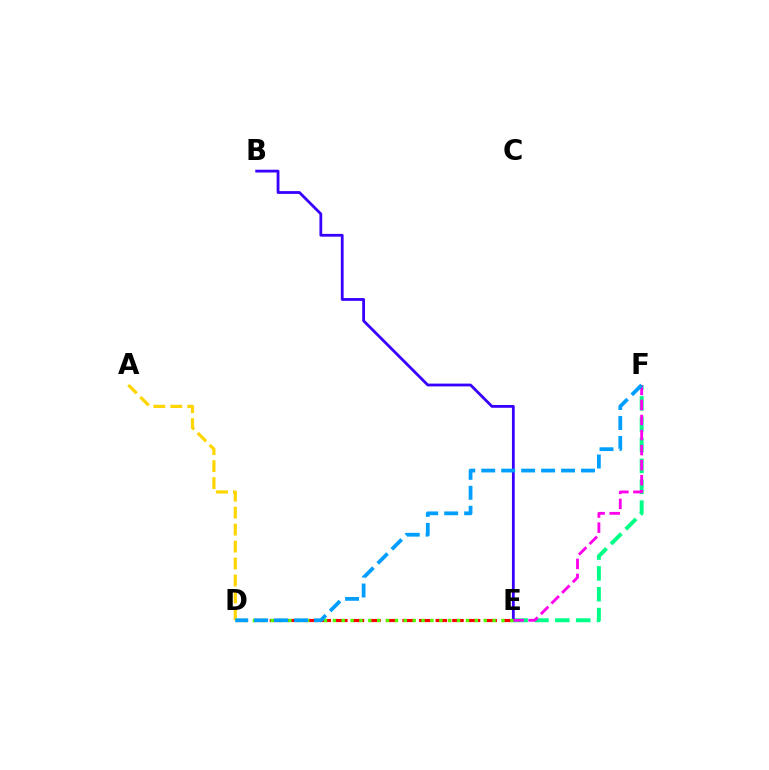{('D', 'E'): [{'color': '#ff0000', 'line_style': 'dashed', 'thickness': 2.25}, {'color': '#4fff00', 'line_style': 'dotted', 'thickness': 2.41}], ('E', 'F'): [{'color': '#00ff86', 'line_style': 'dashed', 'thickness': 2.83}, {'color': '#ff00ed', 'line_style': 'dashed', 'thickness': 2.04}], ('B', 'E'): [{'color': '#3700ff', 'line_style': 'solid', 'thickness': 2.01}], ('A', 'D'): [{'color': '#ffd500', 'line_style': 'dashed', 'thickness': 2.3}], ('D', 'F'): [{'color': '#009eff', 'line_style': 'dashed', 'thickness': 2.71}]}